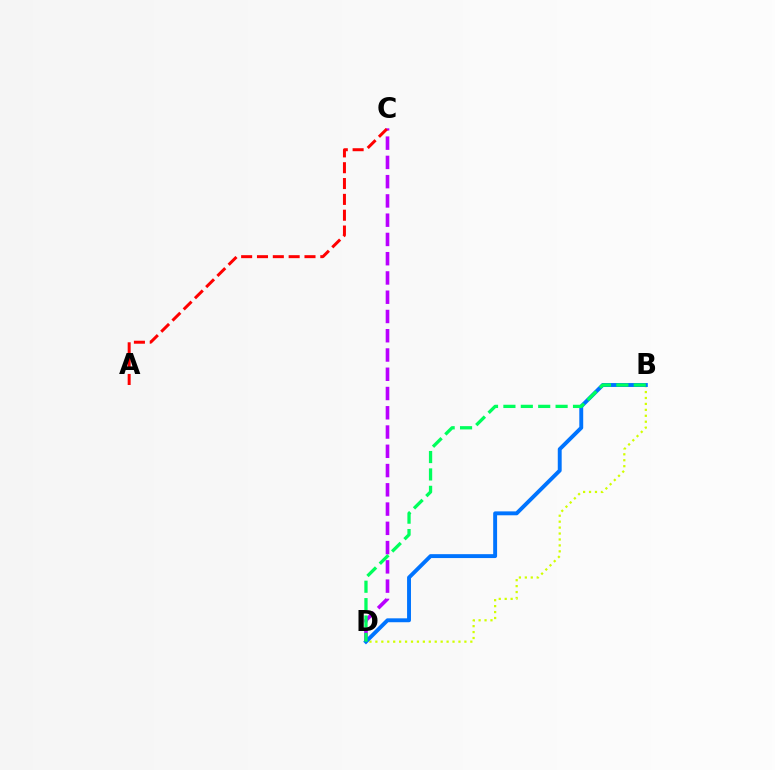{('C', 'D'): [{'color': '#b900ff', 'line_style': 'dashed', 'thickness': 2.62}], ('B', 'D'): [{'color': '#d1ff00', 'line_style': 'dotted', 'thickness': 1.61}, {'color': '#0074ff', 'line_style': 'solid', 'thickness': 2.81}, {'color': '#00ff5c', 'line_style': 'dashed', 'thickness': 2.36}], ('A', 'C'): [{'color': '#ff0000', 'line_style': 'dashed', 'thickness': 2.15}]}